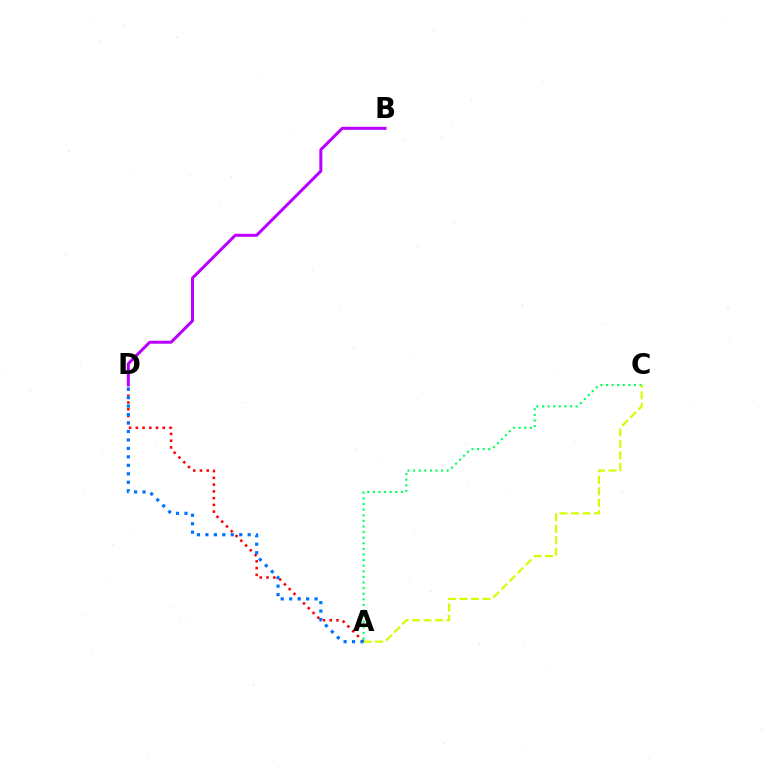{('A', 'D'): [{'color': '#ff0000', 'line_style': 'dotted', 'thickness': 1.83}, {'color': '#0074ff', 'line_style': 'dotted', 'thickness': 2.3}], ('A', 'C'): [{'color': '#00ff5c', 'line_style': 'dotted', 'thickness': 1.52}, {'color': '#d1ff00', 'line_style': 'dashed', 'thickness': 1.56}], ('B', 'D'): [{'color': '#b900ff', 'line_style': 'solid', 'thickness': 2.16}]}